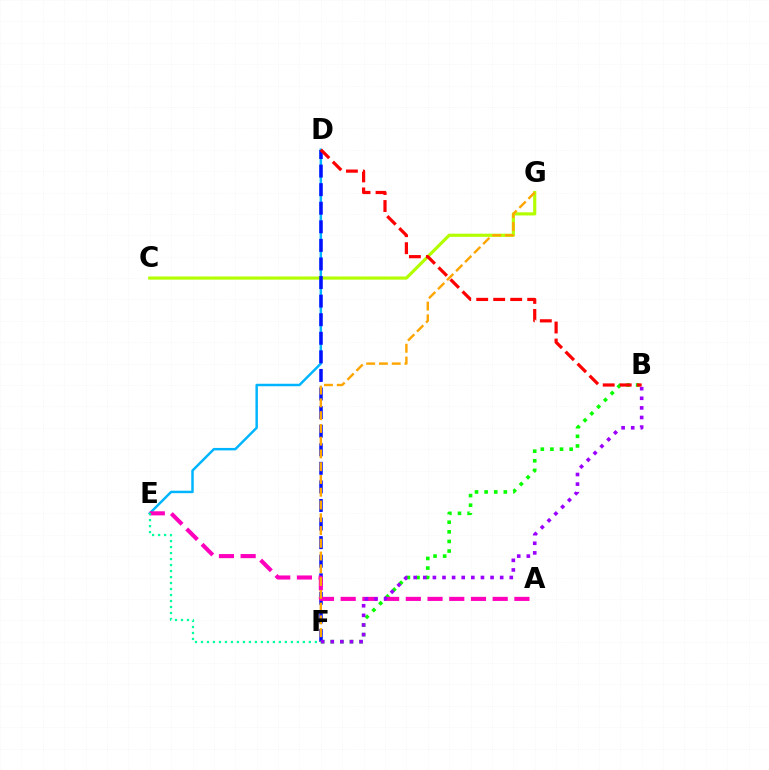{('B', 'F'): [{'color': '#08ff00', 'line_style': 'dotted', 'thickness': 2.61}, {'color': '#9b00ff', 'line_style': 'dotted', 'thickness': 2.61}], ('D', 'E'): [{'color': '#00b5ff', 'line_style': 'solid', 'thickness': 1.78}], ('C', 'G'): [{'color': '#b3ff00', 'line_style': 'solid', 'thickness': 2.27}], ('D', 'F'): [{'color': '#0010ff', 'line_style': 'dashed', 'thickness': 2.52}], ('A', 'E'): [{'color': '#ff00bd', 'line_style': 'dashed', 'thickness': 2.95}], ('F', 'G'): [{'color': '#ffa500', 'line_style': 'dashed', 'thickness': 1.73}], ('E', 'F'): [{'color': '#00ff9d', 'line_style': 'dotted', 'thickness': 1.63}], ('B', 'D'): [{'color': '#ff0000', 'line_style': 'dashed', 'thickness': 2.31}]}